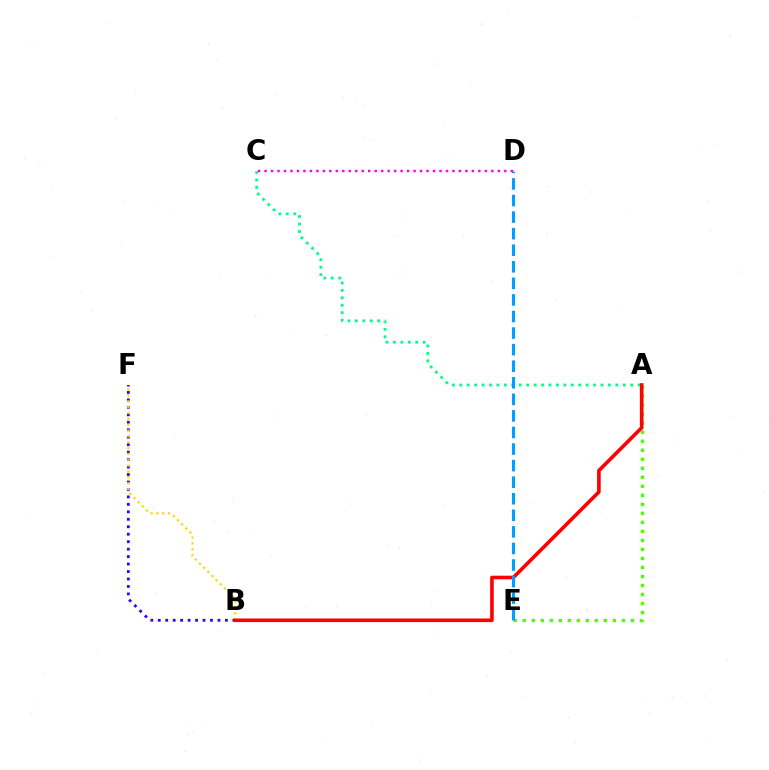{('B', 'F'): [{'color': '#3700ff', 'line_style': 'dotted', 'thickness': 2.03}, {'color': '#ffd500', 'line_style': 'dotted', 'thickness': 1.59}], ('A', 'C'): [{'color': '#00ff86', 'line_style': 'dotted', 'thickness': 2.02}], ('A', 'E'): [{'color': '#4fff00', 'line_style': 'dotted', 'thickness': 2.45}], ('A', 'B'): [{'color': '#ff0000', 'line_style': 'solid', 'thickness': 2.6}], ('D', 'E'): [{'color': '#009eff', 'line_style': 'dashed', 'thickness': 2.25}], ('C', 'D'): [{'color': '#ff00ed', 'line_style': 'dotted', 'thickness': 1.76}]}